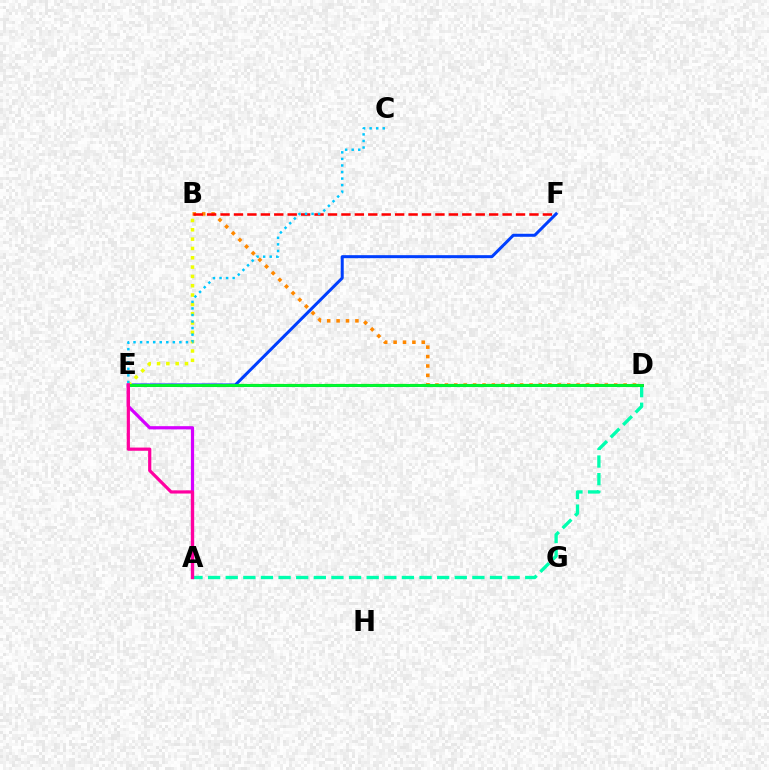{('B', 'D'): [{'color': '#ff8800', 'line_style': 'dotted', 'thickness': 2.56}], ('A', 'D'): [{'color': '#00ffaf', 'line_style': 'dashed', 'thickness': 2.39}], ('D', 'E'): [{'color': '#66ff00', 'line_style': 'dashed', 'thickness': 1.67}, {'color': '#4f00ff', 'line_style': 'solid', 'thickness': 2.11}, {'color': '#00ff27', 'line_style': 'solid', 'thickness': 2.05}], ('B', 'F'): [{'color': '#ff0000', 'line_style': 'dashed', 'thickness': 1.82}], ('E', 'F'): [{'color': '#003fff', 'line_style': 'solid', 'thickness': 2.16}], ('B', 'E'): [{'color': '#eeff00', 'line_style': 'dotted', 'thickness': 2.53}], ('C', 'E'): [{'color': '#00c7ff', 'line_style': 'dotted', 'thickness': 1.78}], ('A', 'E'): [{'color': '#d600ff', 'line_style': 'solid', 'thickness': 2.31}, {'color': '#ff00a0', 'line_style': 'solid', 'thickness': 2.3}]}